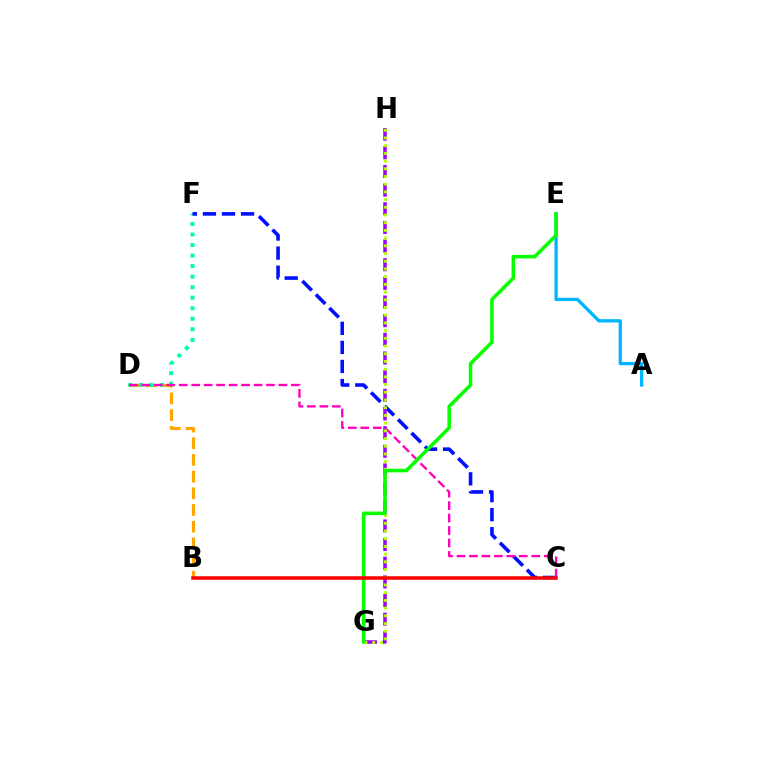{('B', 'D'): [{'color': '#ffa500', 'line_style': 'dashed', 'thickness': 2.27}], ('D', 'F'): [{'color': '#00ff9d', 'line_style': 'dotted', 'thickness': 2.86}], ('C', 'F'): [{'color': '#0010ff', 'line_style': 'dashed', 'thickness': 2.59}], ('G', 'H'): [{'color': '#9b00ff', 'line_style': 'dashed', 'thickness': 2.53}, {'color': '#b3ff00', 'line_style': 'dotted', 'thickness': 2.09}], ('A', 'E'): [{'color': '#00b5ff', 'line_style': 'solid', 'thickness': 2.37}], ('C', 'D'): [{'color': '#ff00bd', 'line_style': 'dashed', 'thickness': 1.69}], ('E', 'G'): [{'color': '#08ff00', 'line_style': 'solid', 'thickness': 2.57}], ('B', 'C'): [{'color': '#ff0000', 'line_style': 'solid', 'thickness': 2.53}]}